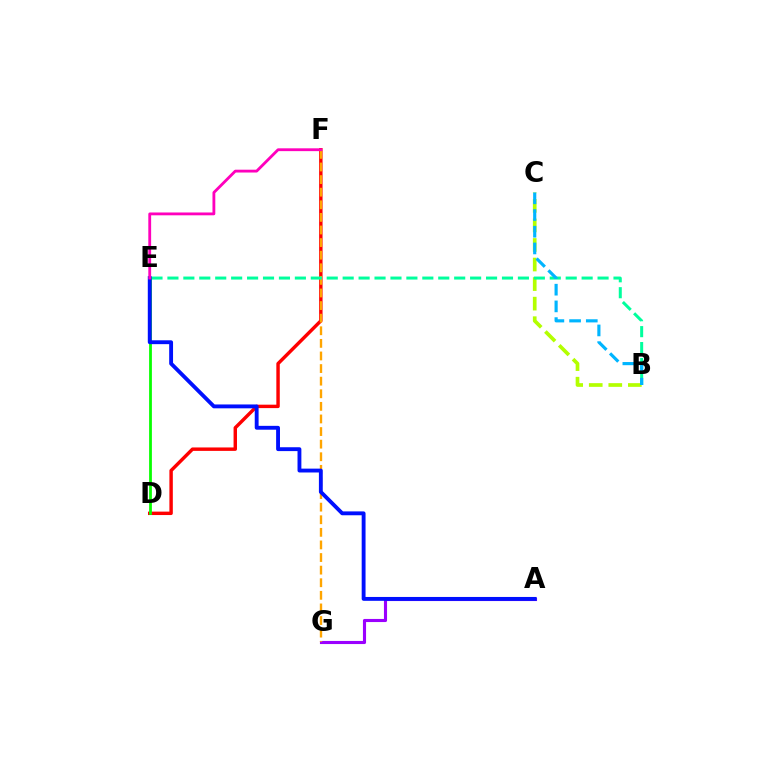{('D', 'F'): [{'color': '#ff0000', 'line_style': 'solid', 'thickness': 2.47}], ('A', 'G'): [{'color': '#9b00ff', 'line_style': 'solid', 'thickness': 2.24}], ('D', 'E'): [{'color': '#08ff00', 'line_style': 'solid', 'thickness': 2.0}], ('F', 'G'): [{'color': '#ffa500', 'line_style': 'dashed', 'thickness': 1.71}], ('B', 'C'): [{'color': '#b3ff00', 'line_style': 'dashed', 'thickness': 2.66}, {'color': '#00b5ff', 'line_style': 'dashed', 'thickness': 2.27}], ('B', 'E'): [{'color': '#00ff9d', 'line_style': 'dashed', 'thickness': 2.16}], ('A', 'E'): [{'color': '#0010ff', 'line_style': 'solid', 'thickness': 2.78}], ('E', 'F'): [{'color': '#ff00bd', 'line_style': 'solid', 'thickness': 2.03}]}